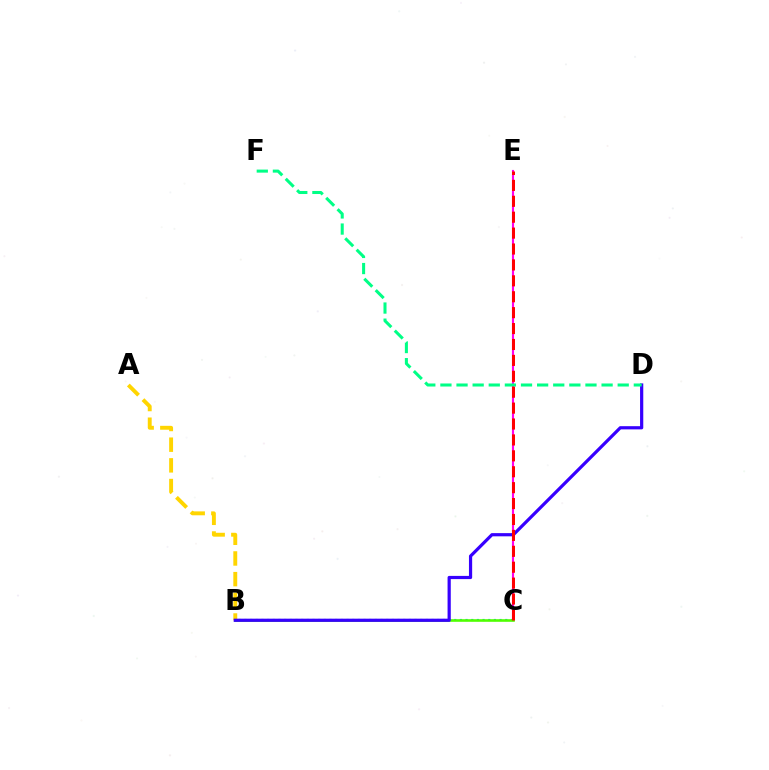{('C', 'E'): [{'color': '#ff00ed', 'line_style': 'solid', 'thickness': 1.53}, {'color': '#ff0000', 'line_style': 'dashed', 'thickness': 2.16}], ('A', 'B'): [{'color': '#ffd500', 'line_style': 'dashed', 'thickness': 2.81}], ('B', 'C'): [{'color': '#009eff', 'line_style': 'dotted', 'thickness': 1.54}, {'color': '#4fff00', 'line_style': 'solid', 'thickness': 1.88}], ('B', 'D'): [{'color': '#3700ff', 'line_style': 'solid', 'thickness': 2.31}], ('D', 'F'): [{'color': '#00ff86', 'line_style': 'dashed', 'thickness': 2.19}]}